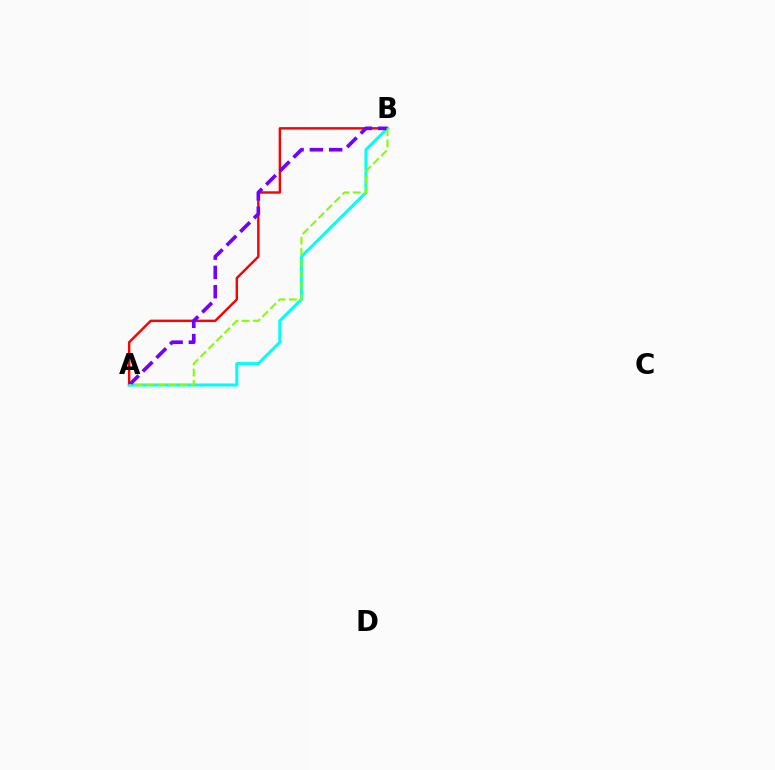{('A', 'B'): [{'color': '#ff0000', 'line_style': 'solid', 'thickness': 1.75}, {'color': '#00fff6', 'line_style': 'solid', 'thickness': 2.19}, {'color': '#7200ff', 'line_style': 'dashed', 'thickness': 2.62}, {'color': '#84ff00', 'line_style': 'dashed', 'thickness': 1.52}]}